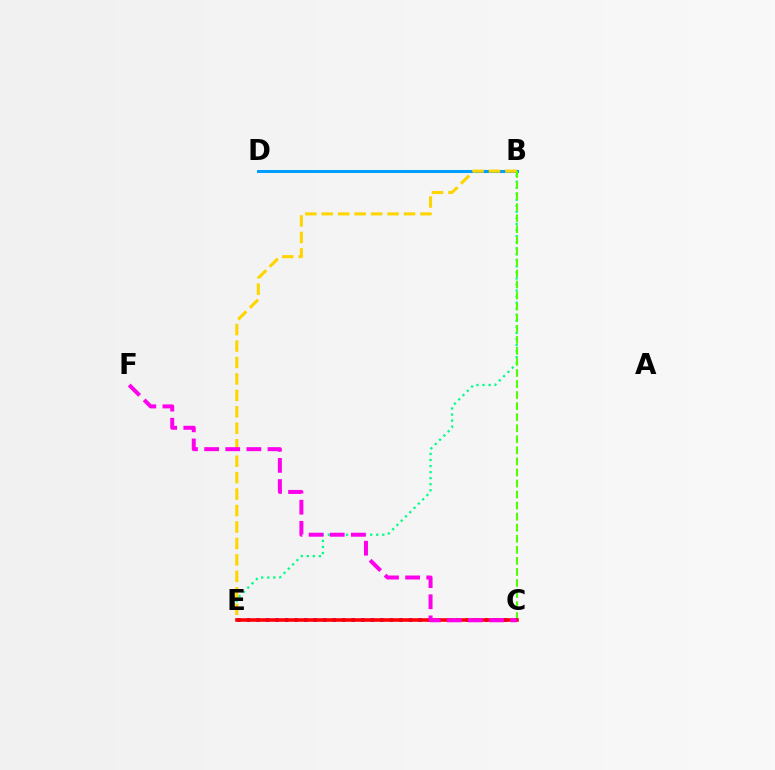{('B', 'D'): [{'color': '#009eff', 'line_style': 'solid', 'thickness': 2.18}], ('B', 'E'): [{'color': '#00ff86', 'line_style': 'dotted', 'thickness': 1.64}, {'color': '#ffd500', 'line_style': 'dashed', 'thickness': 2.24}], ('B', 'C'): [{'color': '#4fff00', 'line_style': 'dashed', 'thickness': 1.5}], ('C', 'E'): [{'color': '#3700ff', 'line_style': 'dotted', 'thickness': 2.59}, {'color': '#ff0000', 'line_style': 'solid', 'thickness': 2.57}], ('C', 'F'): [{'color': '#ff00ed', 'line_style': 'dashed', 'thickness': 2.87}]}